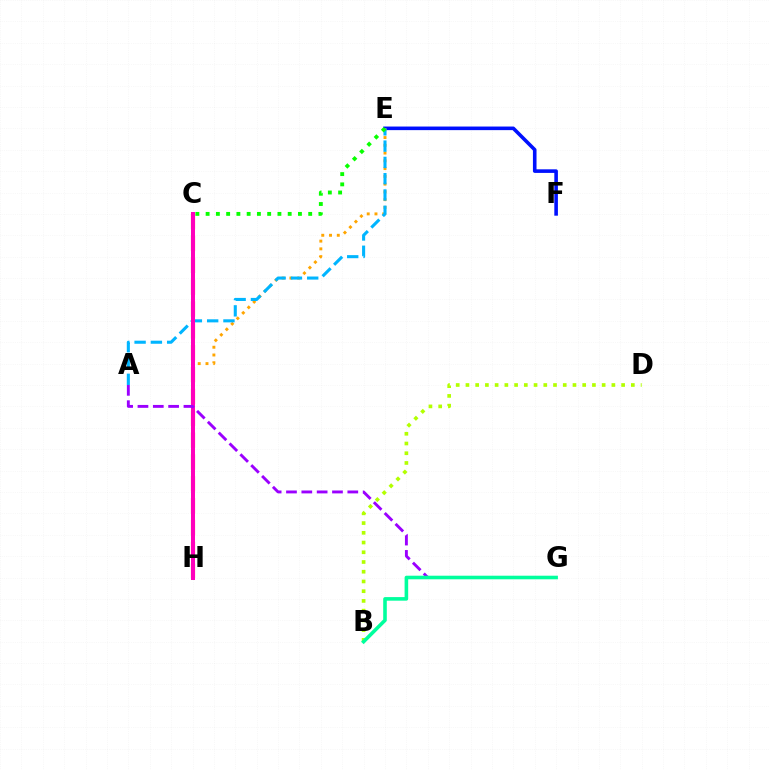{('C', 'H'): [{'color': '#ff0000', 'line_style': 'dashed', 'thickness': 2.97}, {'color': '#ff00bd', 'line_style': 'solid', 'thickness': 2.87}], ('E', 'F'): [{'color': '#0010ff', 'line_style': 'solid', 'thickness': 2.59}], ('E', 'H'): [{'color': '#ffa500', 'line_style': 'dotted', 'thickness': 2.11}], ('A', 'E'): [{'color': '#00b5ff', 'line_style': 'dashed', 'thickness': 2.21}], ('A', 'G'): [{'color': '#9b00ff', 'line_style': 'dashed', 'thickness': 2.08}], ('C', 'E'): [{'color': '#08ff00', 'line_style': 'dotted', 'thickness': 2.79}], ('B', 'D'): [{'color': '#b3ff00', 'line_style': 'dotted', 'thickness': 2.64}], ('B', 'G'): [{'color': '#00ff9d', 'line_style': 'solid', 'thickness': 2.58}]}